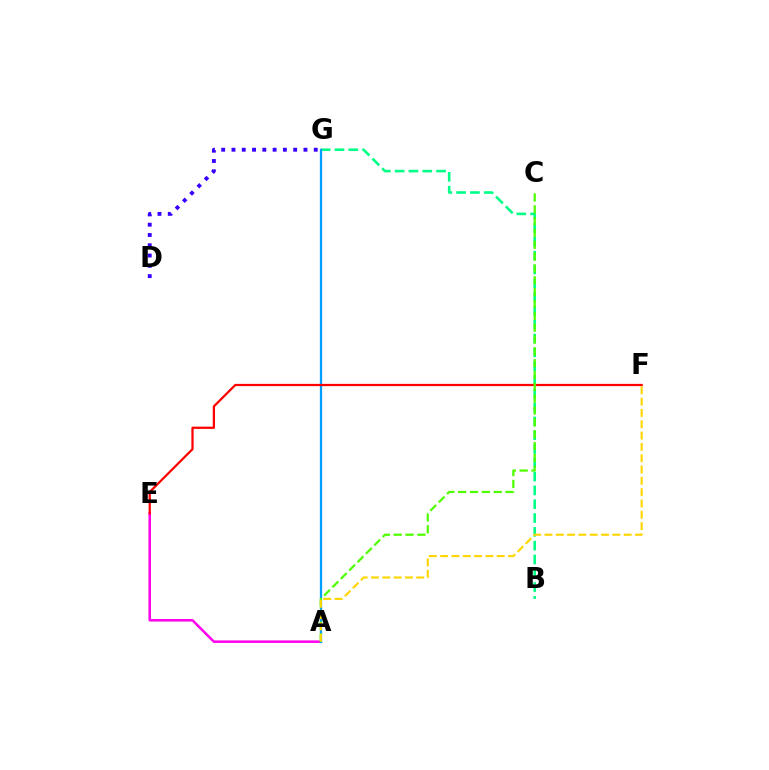{('B', 'G'): [{'color': '#00ff86', 'line_style': 'dashed', 'thickness': 1.88}], ('A', 'E'): [{'color': '#ff00ed', 'line_style': 'solid', 'thickness': 1.81}], ('A', 'G'): [{'color': '#009eff', 'line_style': 'solid', 'thickness': 1.64}], ('E', 'F'): [{'color': '#ff0000', 'line_style': 'solid', 'thickness': 1.61}], ('A', 'C'): [{'color': '#4fff00', 'line_style': 'dashed', 'thickness': 1.61}], ('D', 'G'): [{'color': '#3700ff', 'line_style': 'dotted', 'thickness': 2.79}], ('A', 'F'): [{'color': '#ffd500', 'line_style': 'dashed', 'thickness': 1.54}]}